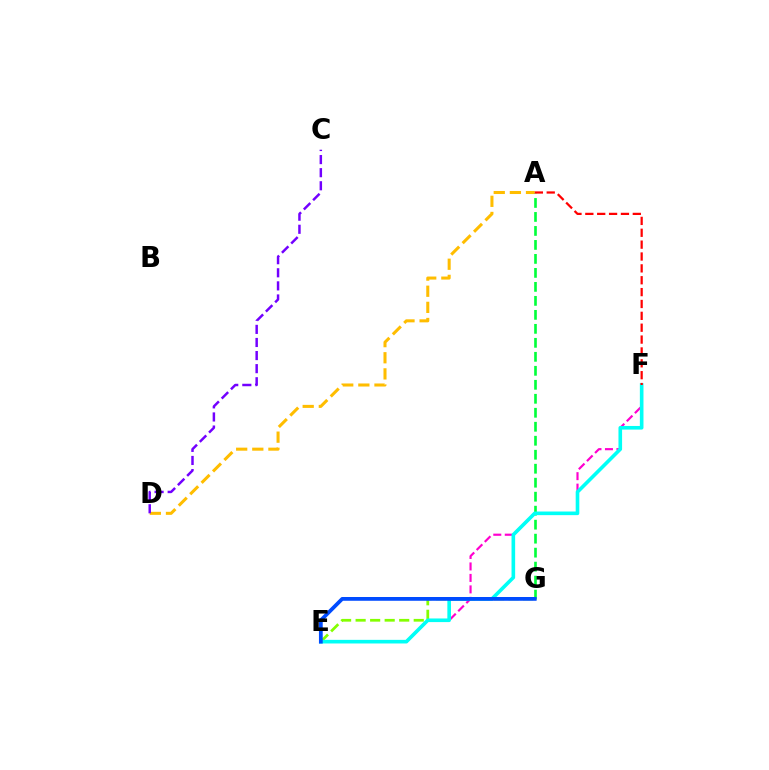{('E', 'G'): [{'color': '#84ff00', 'line_style': 'dashed', 'thickness': 1.97}, {'color': '#004bff', 'line_style': 'solid', 'thickness': 2.72}], ('A', 'D'): [{'color': '#ffbd00', 'line_style': 'dashed', 'thickness': 2.19}], ('C', 'D'): [{'color': '#7200ff', 'line_style': 'dashed', 'thickness': 1.78}], ('A', 'G'): [{'color': '#00ff39', 'line_style': 'dashed', 'thickness': 1.9}], ('E', 'F'): [{'color': '#ff00cf', 'line_style': 'dashed', 'thickness': 1.56}, {'color': '#00fff6', 'line_style': 'solid', 'thickness': 2.61}], ('A', 'F'): [{'color': '#ff0000', 'line_style': 'dashed', 'thickness': 1.61}]}